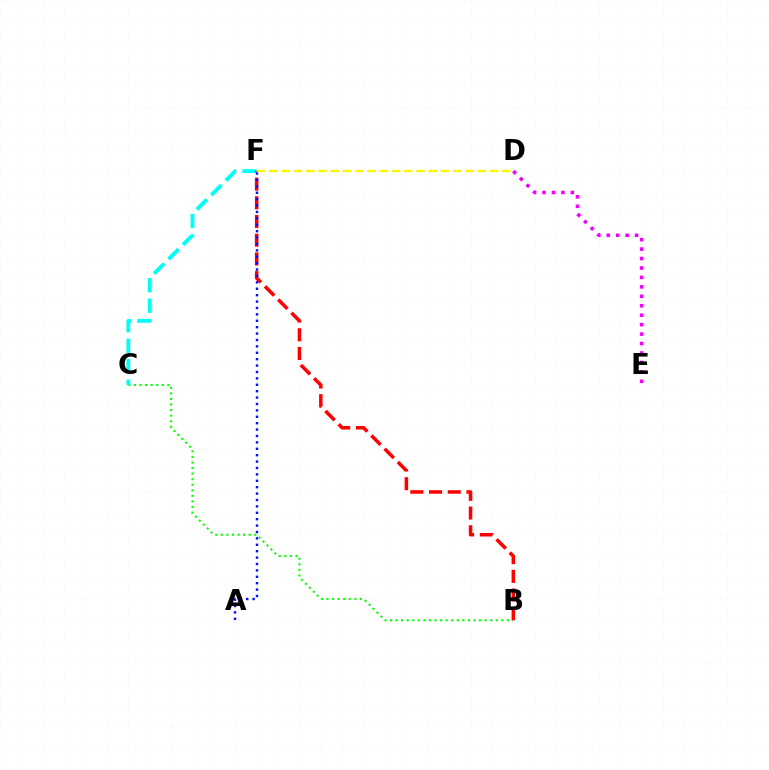{('B', 'C'): [{'color': '#08ff00', 'line_style': 'dotted', 'thickness': 1.51}], ('C', 'F'): [{'color': '#00fff6', 'line_style': 'dashed', 'thickness': 2.78}], ('B', 'F'): [{'color': '#ff0000', 'line_style': 'dashed', 'thickness': 2.54}], ('A', 'F'): [{'color': '#0010ff', 'line_style': 'dotted', 'thickness': 1.74}], ('D', 'E'): [{'color': '#ee00ff', 'line_style': 'dotted', 'thickness': 2.57}], ('D', 'F'): [{'color': '#fcf500', 'line_style': 'dashed', 'thickness': 1.67}]}